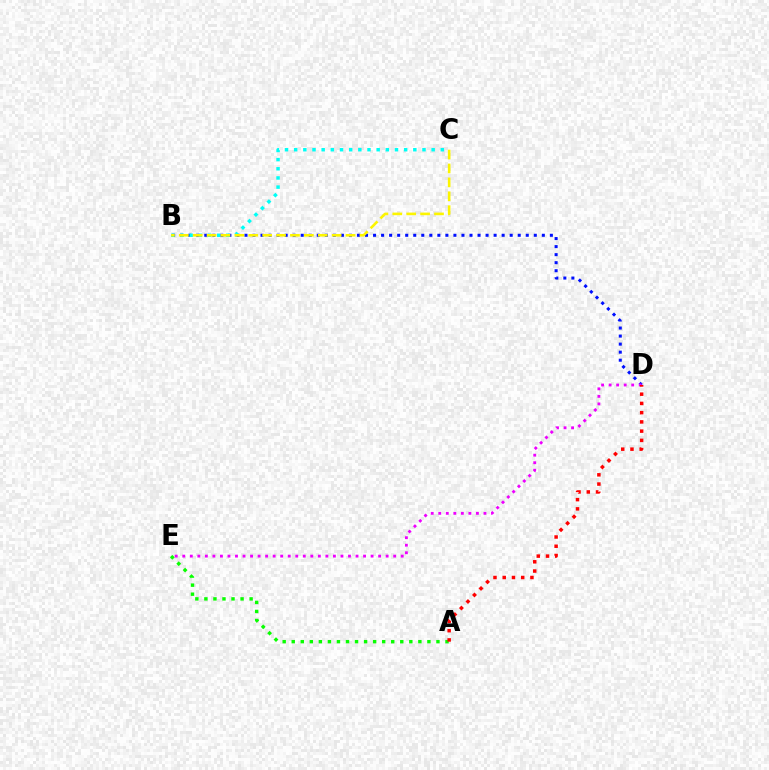{('A', 'E'): [{'color': '#08ff00', 'line_style': 'dotted', 'thickness': 2.46}], ('B', 'D'): [{'color': '#0010ff', 'line_style': 'dotted', 'thickness': 2.18}], ('D', 'E'): [{'color': '#ee00ff', 'line_style': 'dotted', 'thickness': 2.05}], ('B', 'C'): [{'color': '#00fff6', 'line_style': 'dotted', 'thickness': 2.49}, {'color': '#fcf500', 'line_style': 'dashed', 'thickness': 1.89}], ('A', 'D'): [{'color': '#ff0000', 'line_style': 'dotted', 'thickness': 2.51}]}